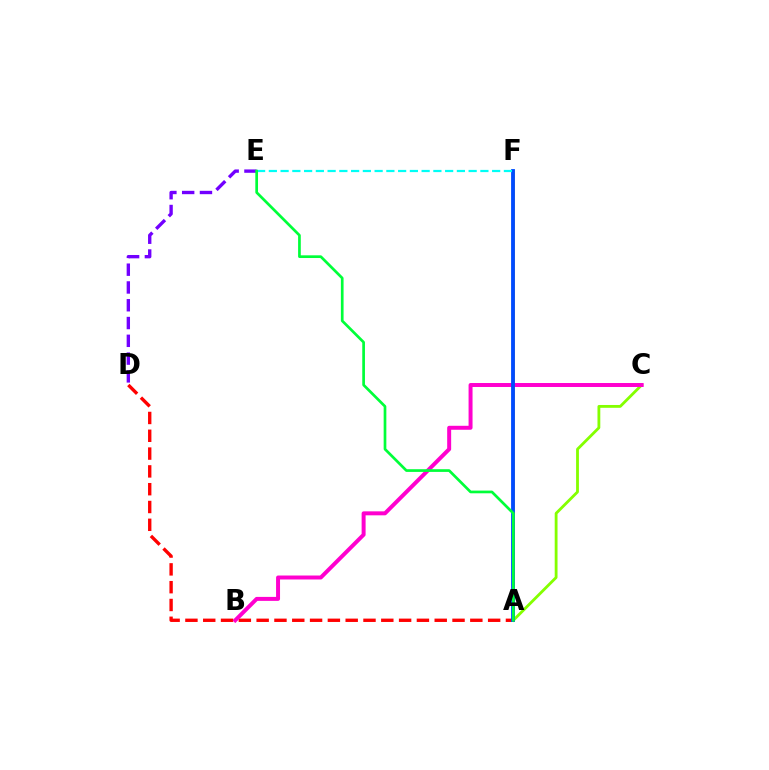{('A', 'D'): [{'color': '#ff0000', 'line_style': 'dashed', 'thickness': 2.42}], ('A', 'C'): [{'color': '#84ff00', 'line_style': 'solid', 'thickness': 2.03}], ('A', 'F'): [{'color': '#ffbd00', 'line_style': 'solid', 'thickness': 2.13}, {'color': '#004bff', 'line_style': 'solid', 'thickness': 2.75}], ('B', 'C'): [{'color': '#ff00cf', 'line_style': 'solid', 'thickness': 2.86}], ('E', 'F'): [{'color': '#00fff6', 'line_style': 'dashed', 'thickness': 1.6}], ('D', 'E'): [{'color': '#7200ff', 'line_style': 'dashed', 'thickness': 2.42}], ('A', 'E'): [{'color': '#00ff39', 'line_style': 'solid', 'thickness': 1.94}]}